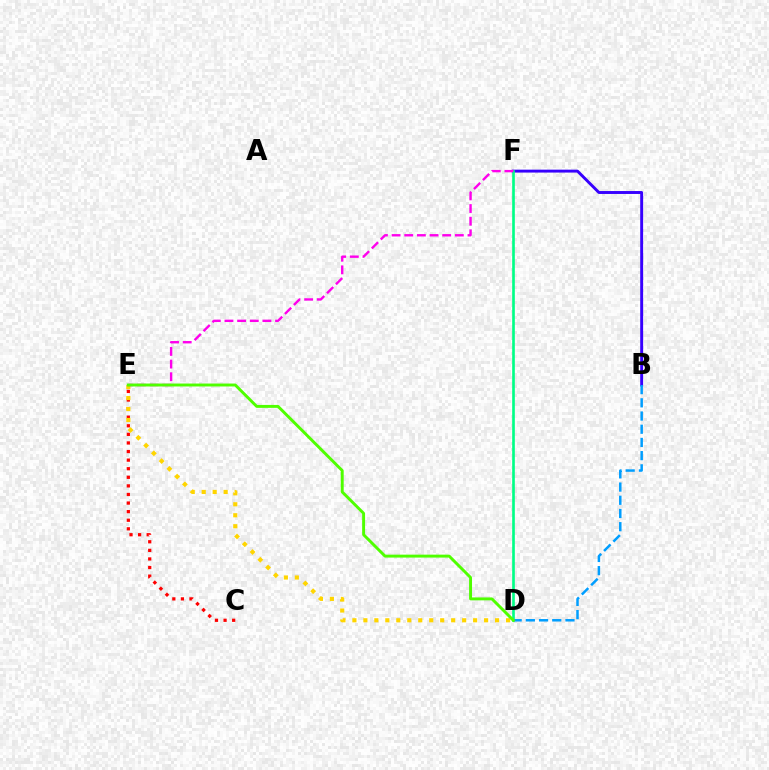{('B', 'F'): [{'color': '#3700ff', 'line_style': 'solid', 'thickness': 2.1}], ('D', 'F'): [{'color': '#00ff86', 'line_style': 'solid', 'thickness': 1.91}], ('C', 'E'): [{'color': '#ff0000', 'line_style': 'dotted', 'thickness': 2.33}], ('D', 'E'): [{'color': '#ffd500', 'line_style': 'dotted', 'thickness': 2.98}, {'color': '#4fff00', 'line_style': 'solid', 'thickness': 2.11}], ('E', 'F'): [{'color': '#ff00ed', 'line_style': 'dashed', 'thickness': 1.72}], ('B', 'D'): [{'color': '#009eff', 'line_style': 'dashed', 'thickness': 1.79}]}